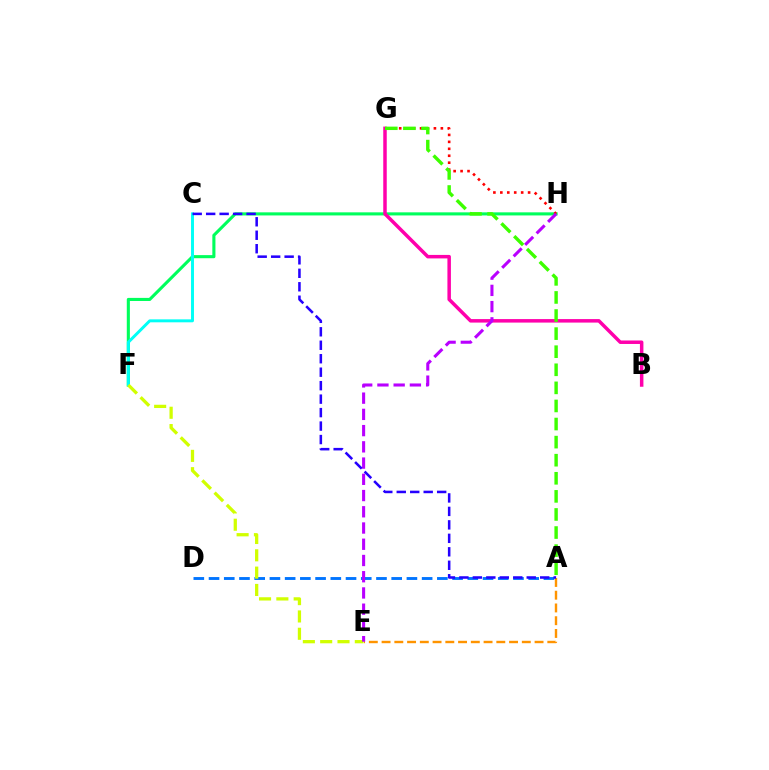{('A', 'E'): [{'color': '#ff9400', 'line_style': 'dashed', 'thickness': 1.73}], ('F', 'H'): [{'color': '#00ff5c', 'line_style': 'solid', 'thickness': 2.23}], ('B', 'G'): [{'color': '#ff00ac', 'line_style': 'solid', 'thickness': 2.52}], ('A', 'D'): [{'color': '#0074ff', 'line_style': 'dashed', 'thickness': 2.07}], ('C', 'F'): [{'color': '#00fff6', 'line_style': 'solid', 'thickness': 2.13}], ('G', 'H'): [{'color': '#ff0000', 'line_style': 'dotted', 'thickness': 1.89}], ('A', 'G'): [{'color': '#3dff00', 'line_style': 'dashed', 'thickness': 2.46}], ('E', 'F'): [{'color': '#d1ff00', 'line_style': 'dashed', 'thickness': 2.35}], ('E', 'H'): [{'color': '#b900ff', 'line_style': 'dashed', 'thickness': 2.21}], ('A', 'C'): [{'color': '#2500ff', 'line_style': 'dashed', 'thickness': 1.83}]}